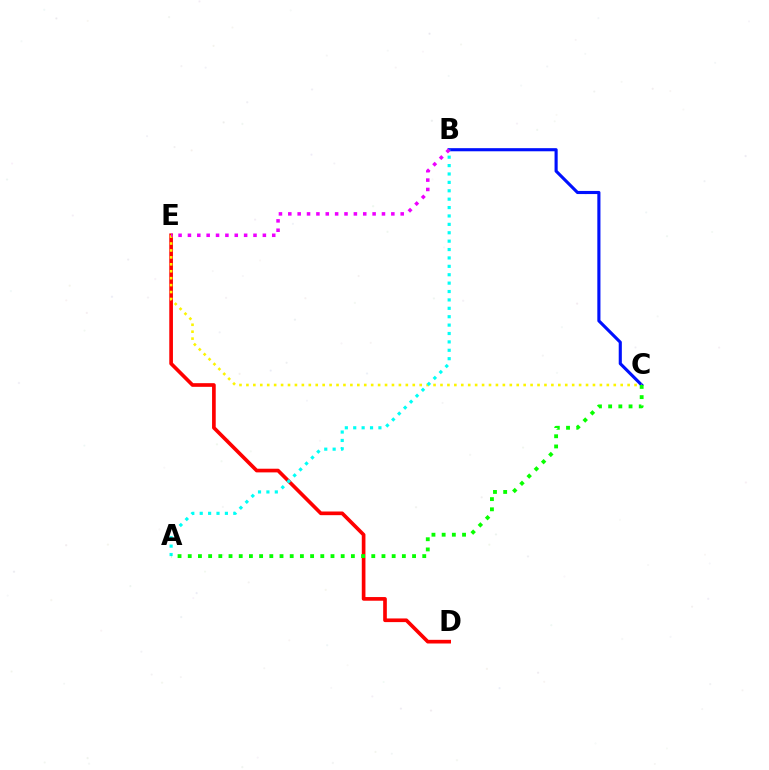{('B', 'C'): [{'color': '#0010ff', 'line_style': 'solid', 'thickness': 2.25}], ('D', 'E'): [{'color': '#ff0000', 'line_style': 'solid', 'thickness': 2.64}], ('C', 'E'): [{'color': '#fcf500', 'line_style': 'dotted', 'thickness': 1.88}], ('A', 'B'): [{'color': '#00fff6', 'line_style': 'dotted', 'thickness': 2.28}], ('A', 'C'): [{'color': '#08ff00', 'line_style': 'dotted', 'thickness': 2.77}], ('B', 'E'): [{'color': '#ee00ff', 'line_style': 'dotted', 'thickness': 2.54}]}